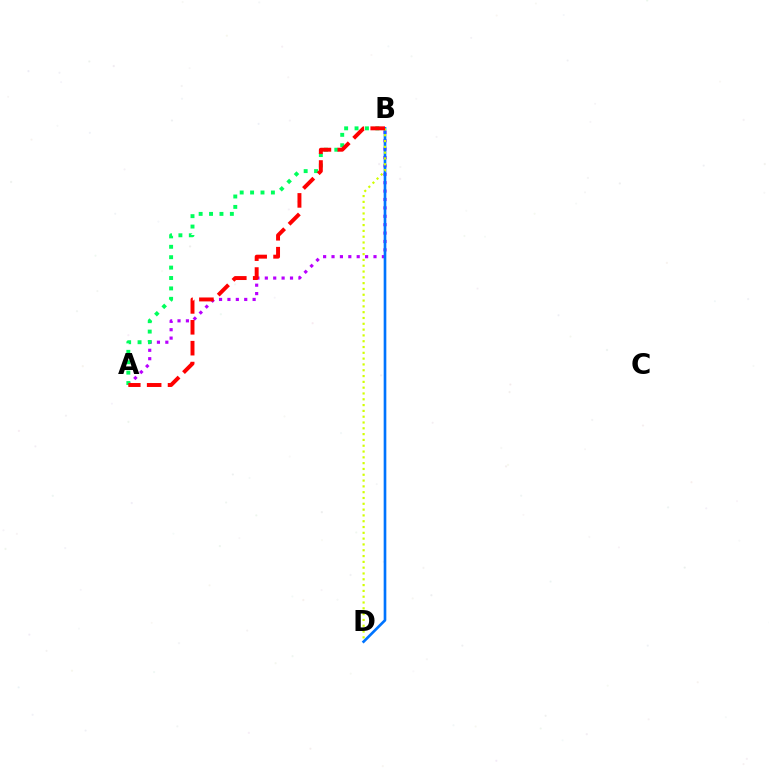{('A', 'B'): [{'color': '#b900ff', 'line_style': 'dotted', 'thickness': 2.28}, {'color': '#00ff5c', 'line_style': 'dotted', 'thickness': 2.83}, {'color': '#ff0000', 'line_style': 'dashed', 'thickness': 2.84}], ('B', 'D'): [{'color': '#0074ff', 'line_style': 'solid', 'thickness': 1.91}, {'color': '#d1ff00', 'line_style': 'dotted', 'thickness': 1.58}]}